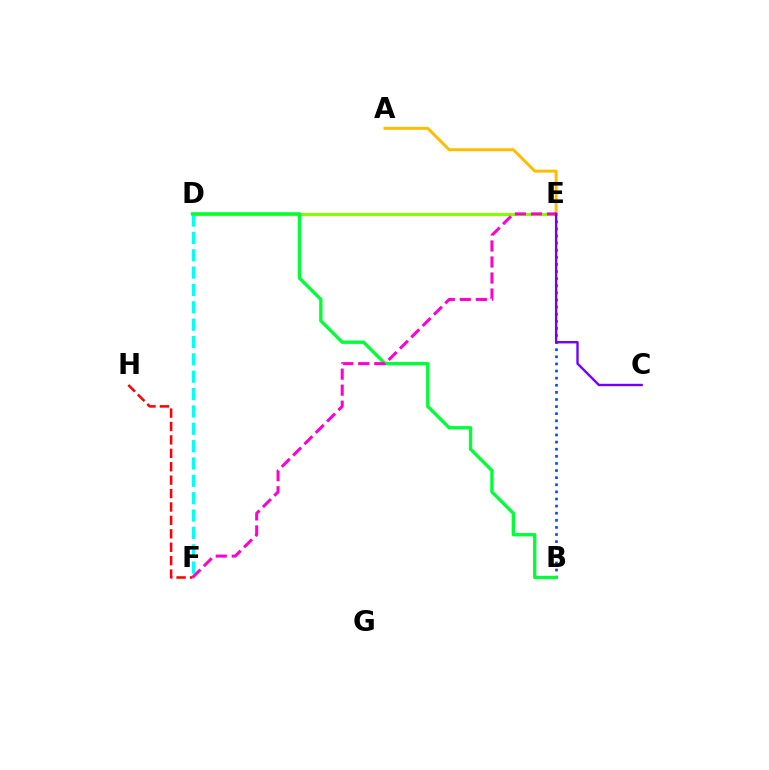{('B', 'E'): [{'color': '#004bff', 'line_style': 'dotted', 'thickness': 1.93}], ('D', 'E'): [{'color': '#84ff00', 'line_style': 'solid', 'thickness': 2.24}], ('A', 'E'): [{'color': '#ffbd00', 'line_style': 'solid', 'thickness': 2.14}], ('D', 'F'): [{'color': '#00fff6', 'line_style': 'dashed', 'thickness': 2.36}], ('B', 'D'): [{'color': '#00ff39', 'line_style': 'solid', 'thickness': 2.41}], ('E', 'F'): [{'color': '#ff00cf', 'line_style': 'dashed', 'thickness': 2.18}], ('C', 'E'): [{'color': '#7200ff', 'line_style': 'solid', 'thickness': 1.71}], ('F', 'H'): [{'color': '#ff0000', 'line_style': 'dashed', 'thickness': 1.82}]}